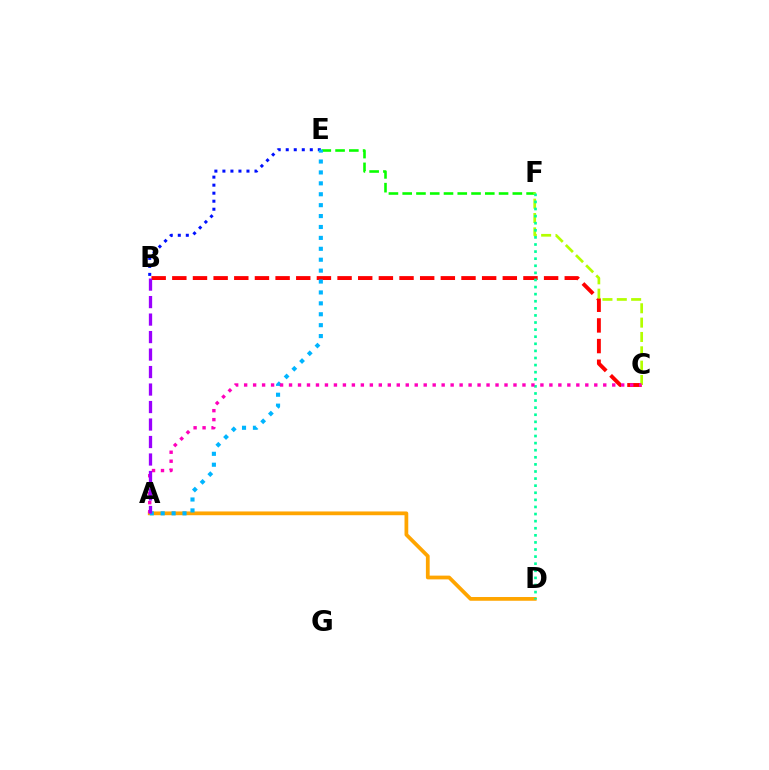{('E', 'F'): [{'color': '#08ff00', 'line_style': 'dashed', 'thickness': 1.87}], ('B', 'C'): [{'color': '#ff0000', 'line_style': 'dashed', 'thickness': 2.81}], ('B', 'E'): [{'color': '#0010ff', 'line_style': 'dotted', 'thickness': 2.18}], ('A', 'D'): [{'color': '#ffa500', 'line_style': 'solid', 'thickness': 2.71}], ('C', 'F'): [{'color': '#b3ff00', 'line_style': 'dashed', 'thickness': 1.95}], ('A', 'E'): [{'color': '#00b5ff', 'line_style': 'dotted', 'thickness': 2.96}], ('D', 'F'): [{'color': '#00ff9d', 'line_style': 'dotted', 'thickness': 1.93}], ('A', 'C'): [{'color': '#ff00bd', 'line_style': 'dotted', 'thickness': 2.44}], ('A', 'B'): [{'color': '#9b00ff', 'line_style': 'dashed', 'thickness': 2.38}]}